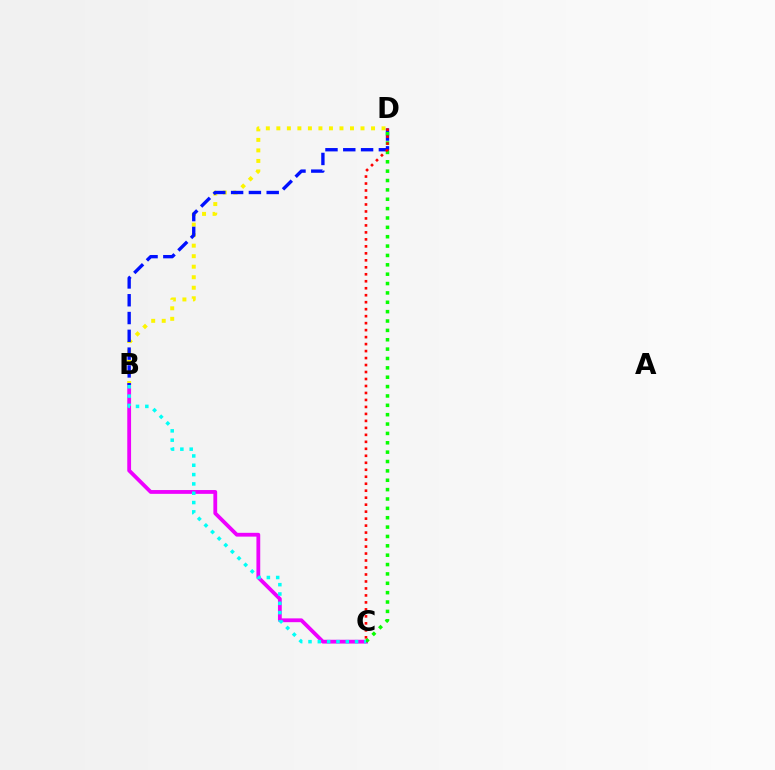{('B', 'D'): [{'color': '#fcf500', 'line_style': 'dotted', 'thickness': 2.86}, {'color': '#0010ff', 'line_style': 'dashed', 'thickness': 2.42}], ('B', 'C'): [{'color': '#ee00ff', 'line_style': 'solid', 'thickness': 2.74}, {'color': '#00fff6', 'line_style': 'dotted', 'thickness': 2.53}], ('C', 'D'): [{'color': '#08ff00', 'line_style': 'dotted', 'thickness': 2.54}, {'color': '#ff0000', 'line_style': 'dotted', 'thickness': 1.9}]}